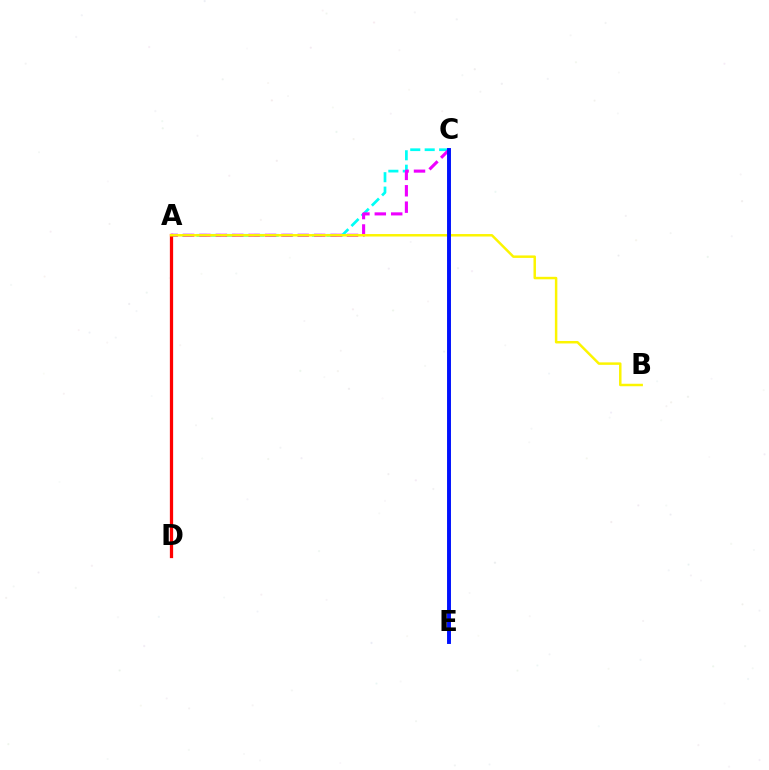{('C', 'E'): [{'color': '#08ff00', 'line_style': 'dashed', 'thickness': 1.78}, {'color': '#0010ff', 'line_style': 'solid', 'thickness': 2.82}], ('A', 'C'): [{'color': '#00fff6', 'line_style': 'dashed', 'thickness': 1.96}, {'color': '#ee00ff', 'line_style': 'dashed', 'thickness': 2.23}], ('A', 'D'): [{'color': '#ff0000', 'line_style': 'solid', 'thickness': 2.35}], ('A', 'B'): [{'color': '#fcf500', 'line_style': 'solid', 'thickness': 1.78}]}